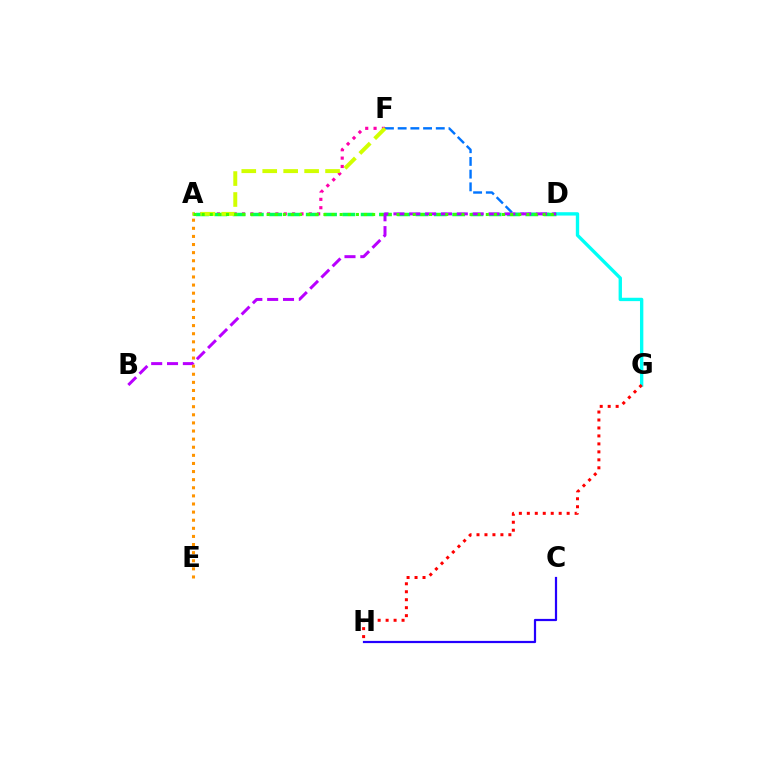{('A', 'F'): [{'color': '#ff00ac', 'line_style': 'dotted', 'thickness': 2.27}, {'color': '#d1ff00', 'line_style': 'dashed', 'thickness': 2.85}], ('D', 'F'): [{'color': '#0074ff', 'line_style': 'dashed', 'thickness': 1.73}], ('C', 'H'): [{'color': '#2500ff', 'line_style': 'solid', 'thickness': 1.59}], ('D', 'G'): [{'color': '#00fff6', 'line_style': 'solid', 'thickness': 2.42}], ('A', 'D'): [{'color': '#00ff5c', 'line_style': 'dashed', 'thickness': 2.49}, {'color': '#3dff00', 'line_style': 'dotted', 'thickness': 2.21}], ('B', 'D'): [{'color': '#b900ff', 'line_style': 'dashed', 'thickness': 2.15}], ('A', 'E'): [{'color': '#ff9400', 'line_style': 'dotted', 'thickness': 2.2}], ('G', 'H'): [{'color': '#ff0000', 'line_style': 'dotted', 'thickness': 2.16}]}